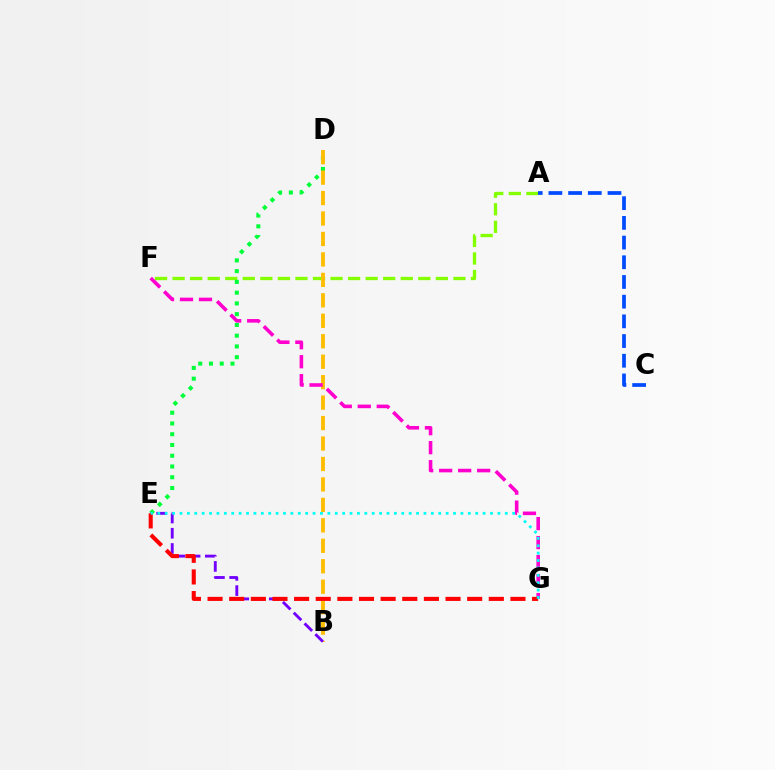{('A', 'F'): [{'color': '#84ff00', 'line_style': 'dashed', 'thickness': 2.38}], ('D', 'E'): [{'color': '#00ff39', 'line_style': 'dotted', 'thickness': 2.92}], ('A', 'C'): [{'color': '#004bff', 'line_style': 'dashed', 'thickness': 2.68}], ('B', 'D'): [{'color': '#ffbd00', 'line_style': 'dashed', 'thickness': 2.78}], ('B', 'E'): [{'color': '#7200ff', 'line_style': 'dashed', 'thickness': 2.07}], ('F', 'G'): [{'color': '#ff00cf', 'line_style': 'dashed', 'thickness': 2.58}], ('E', 'G'): [{'color': '#ff0000', 'line_style': 'dashed', 'thickness': 2.94}, {'color': '#00fff6', 'line_style': 'dotted', 'thickness': 2.01}]}